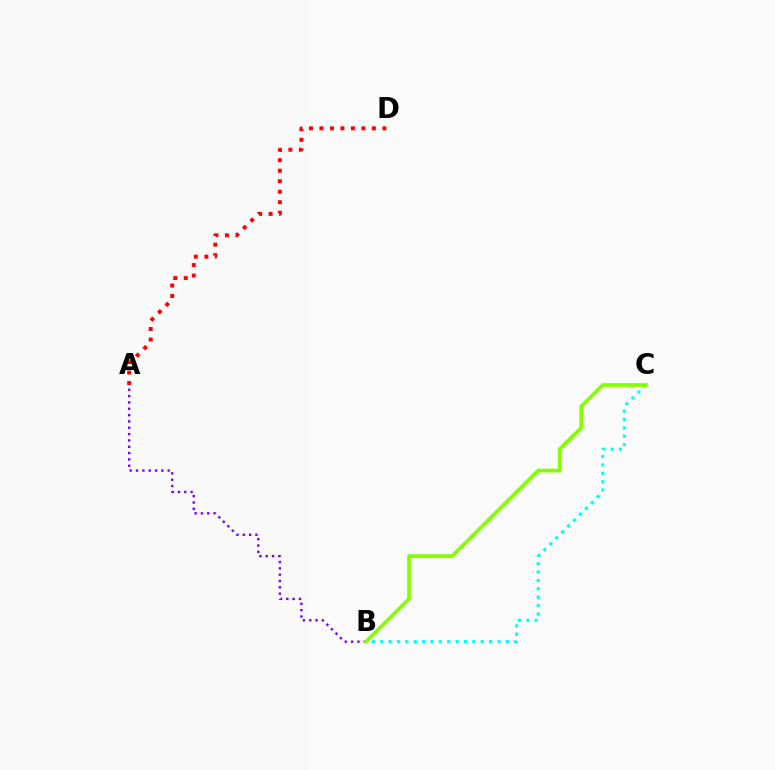{('B', 'C'): [{'color': '#00fff6', 'line_style': 'dotted', 'thickness': 2.27}, {'color': '#84ff00', 'line_style': 'solid', 'thickness': 2.69}], ('A', 'D'): [{'color': '#ff0000', 'line_style': 'dotted', 'thickness': 2.85}], ('A', 'B'): [{'color': '#7200ff', 'line_style': 'dotted', 'thickness': 1.72}]}